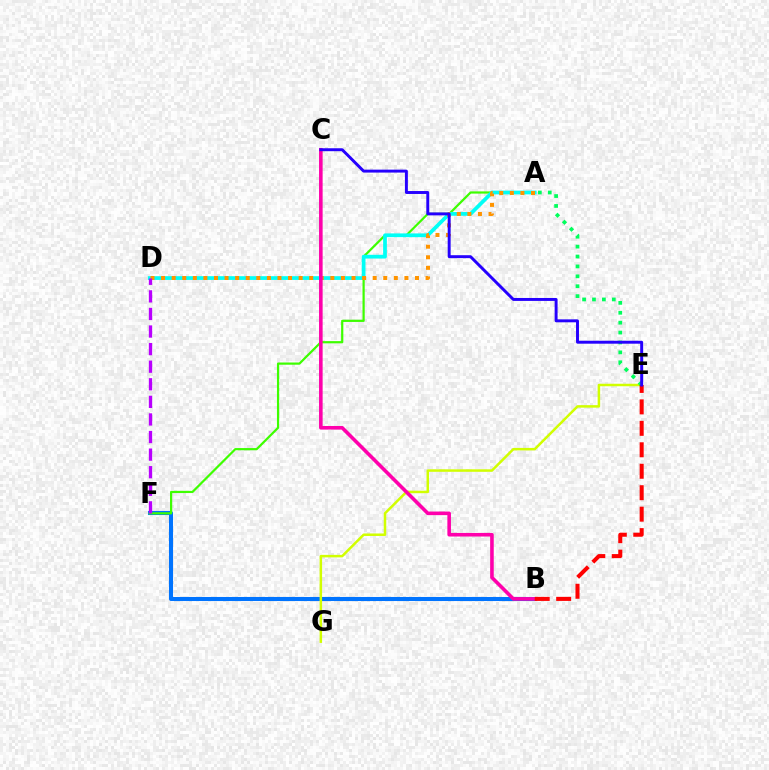{('B', 'F'): [{'color': '#0074ff', 'line_style': 'solid', 'thickness': 2.92}], ('A', 'F'): [{'color': '#3dff00', 'line_style': 'solid', 'thickness': 1.59}], ('A', 'D'): [{'color': '#00fff6', 'line_style': 'solid', 'thickness': 2.69}, {'color': '#ff9400', 'line_style': 'dotted', 'thickness': 2.87}], ('E', 'G'): [{'color': '#d1ff00', 'line_style': 'solid', 'thickness': 1.8}], ('B', 'C'): [{'color': '#ff00ac', 'line_style': 'solid', 'thickness': 2.58}], ('A', 'E'): [{'color': '#00ff5c', 'line_style': 'dotted', 'thickness': 2.69}], ('D', 'F'): [{'color': '#b900ff', 'line_style': 'dashed', 'thickness': 2.39}], ('B', 'E'): [{'color': '#ff0000', 'line_style': 'dashed', 'thickness': 2.91}], ('C', 'E'): [{'color': '#2500ff', 'line_style': 'solid', 'thickness': 2.11}]}